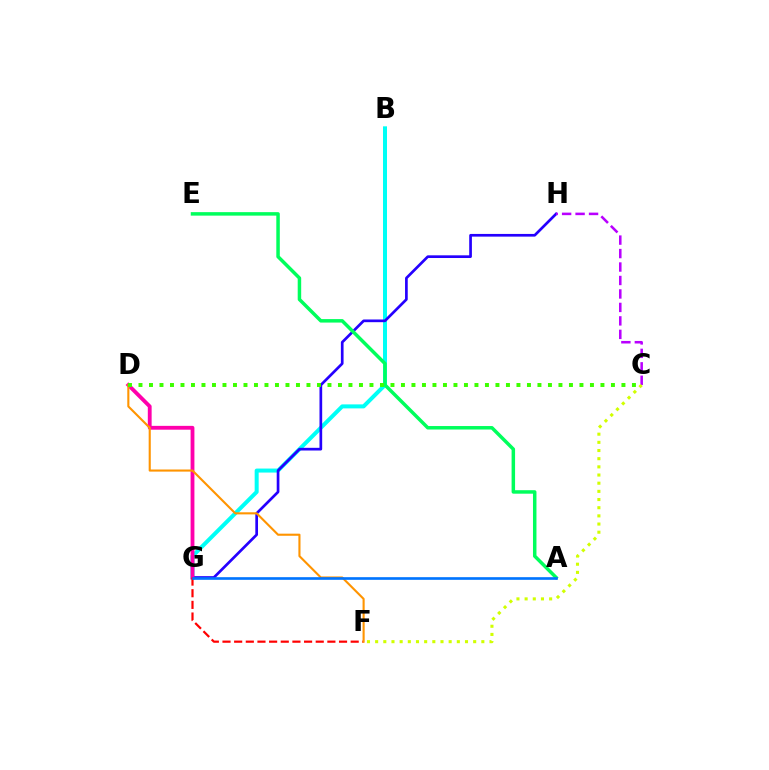{('B', 'G'): [{'color': '#00fff6', 'line_style': 'solid', 'thickness': 2.88}], ('G', 'H'): [{'color': '#2500ff', 'line_style': 'solid', 'thickness': 1.94}], ('C', 'H'): [{'color': '#b900ff', 'line_style': 'dashed', 'thickness': 1.83}], ('A', 'E'): [{'color': '#00ff5c', 'line_style': 'solid', 'thickness': 2.51}], ('C', 'F'): [{'color': '#d1ff00', 'line_style': 'dotted', 'thickness': 2.22}], ('D', 'G'): [{'color': '#ff00ac', 'line_style': 'solid', 'thickness': 2.76}], ('F', 'G'): [{'color': '#ff0000', 'line_style': 'dashed', 'thickness': 1.58}], ('D', 'F'): [{'color': '#ff9400', 'line_style': 'solid', 'thickness': 1.52}], ('A', 'G'): [{'color': '#0074ff', 'line_style': 'solid', 'thickness': 1.91}], ('C', 'D'): [{'color': '#3dff00', 'line_style': 'dotted', 'thickness': 2.85}]}